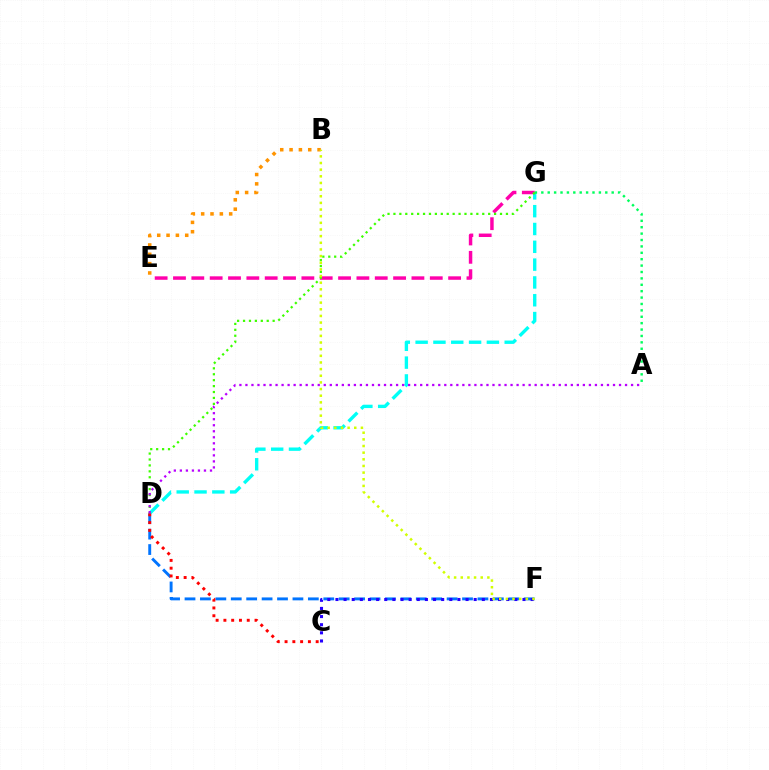{('D', 'F'): [{'color': '#0074ff', 'line_style': 'dashed', 'thickness': 2.09}], ('D', 'G'): [{'color': '#00fff6', 'line_style': 'dashed', 'thickness': 2.42}, {'color': '#3dff00', 'line_style': 'dotted', 'thickness': 1.61}], ('E', 'G'): [{'color': '#ff00ac', 'line_style': 'dashed', 'thickness': 2.49}], ('B', 'E'): [{'color': '#ff9400', 'line_style': 'dotted', 'thickness': 2.54}], ('A', 'G'): [{'color': '#00ff5c', 'line_style': 'dotted', 'thickness': 1.74}], ('C', 'F'): [{'color': '#2500ff', 'line_style': 'dotted', 'thickness': 2.21}], ('C', 'D'): [{'color': '#ff0000', 'line_style': 'dotted', 'thickness': 2.11}], ('A', 'D'): [{'color': '#b900ff', 'line_style': 'dotted', 'thickness': 1.64}], ('B', 'F'): [{'color': '#d1ff00', 'line_style': 'dotted', 'thickness': 1.81}]}